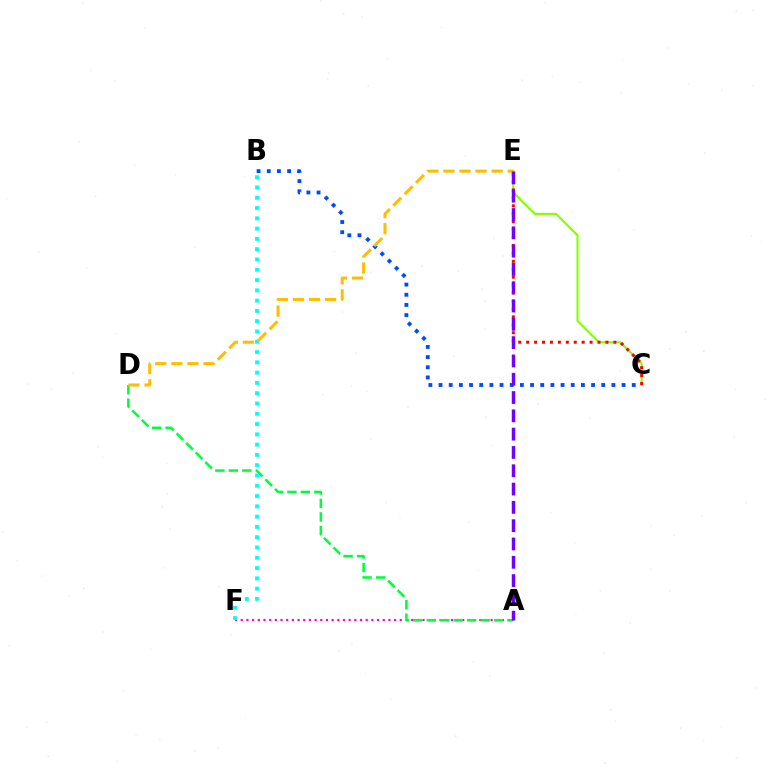{('C', 'E'): [{'color': '#84ff00', 'line_style': 'solid', 'thickness': 1.51}, {'color': '#ff0000', 'line_style': 'dotted', 'thickness': 2.16}], ('B', 'C'): [{'color': '#004bff', 'line_style': 'dotted', 'thickness': 2.76}], ('A', 'F'): [{'color': '#ff00cf', 'line_style': 'dotted', 'thickness': 1.54}], ('A', 'D'): [{'color': '#00ff39', 'line_style': 'dashed', 'thickness': 1.83}], ('B', 'F'): [{'color': '#00fff6', 'line_style': 'dotted', 'thickness': 2.79}], ('D', 'E'): [{'color': '#ffbd00', 'line_style': 'dashed', 'thickness': 2.18}], ('A', 'E'): [{'color': '#7200ff', 'line_style': 'dashed', 'thickness': 2.49}]}